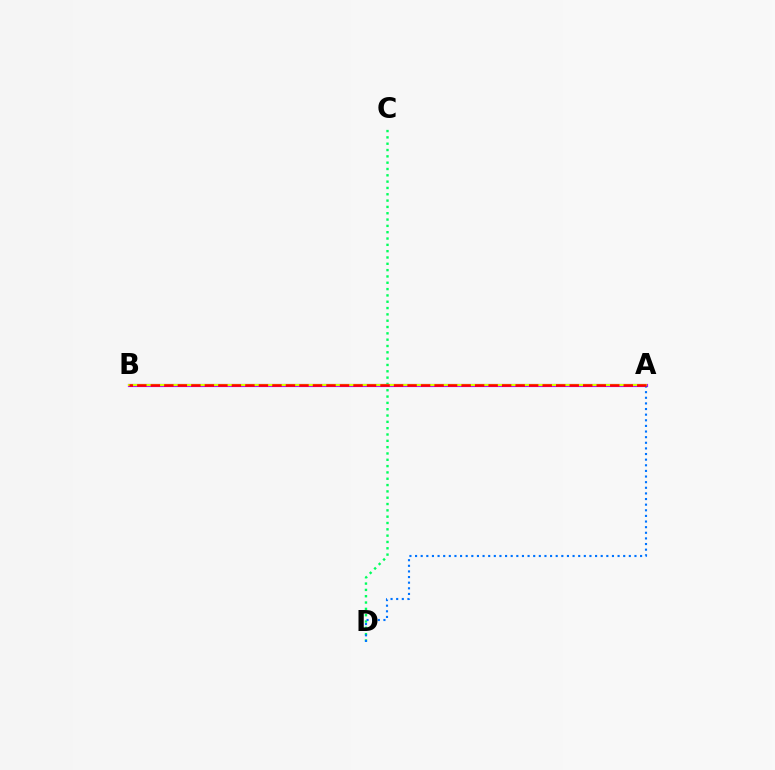{('C', 'D'): [{'color': '#00ff5c', 'line_style': 'dotted', 'thickness': 1.72}], ('A', 'B'): [{'color': '#b900ff', 'line_style': 'solid', 'thickness': 2.27}, {'color': '#d1ff00', 'line_style': 'solid', 'thickness': 1.54}, {'color': '#ff0000', 'line_style': 'dashed', 'thickness': 1.84}], ('A', 'D'): [{'color': '#0074ff', 'line_style': 'dotted', 'thickness': 1.53}]}